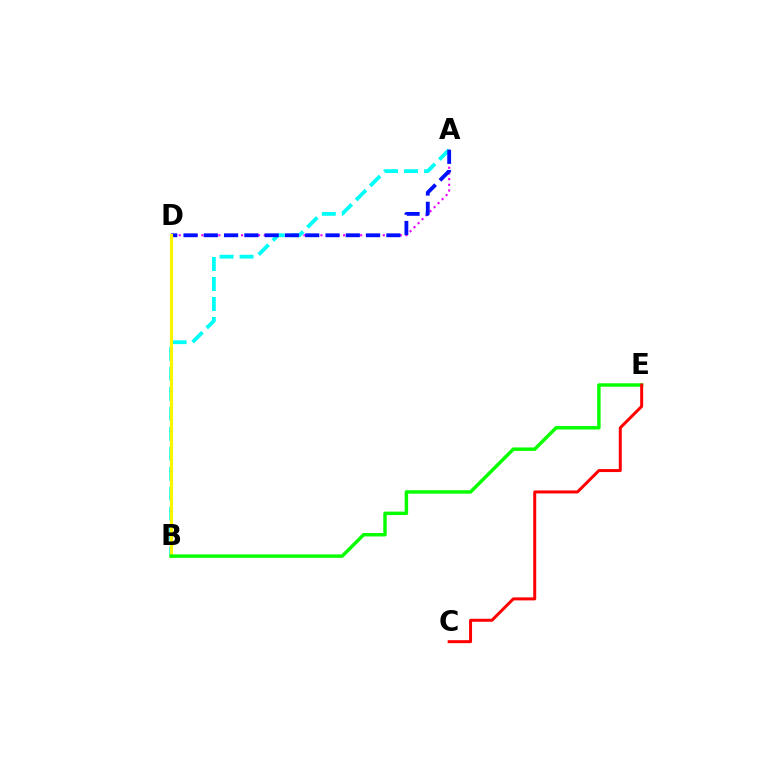{('A', 'D'): [{'color': '#ee00ff', 'line_style': 'dotted', 'thickness': 1.54}, {'color': '#0010ff', 'line_style': 'dashed', 'thickness': 2.76}], ('A', 'B'): [{'color': '#00fff6', 'line_style': 'dashed', 'thickness': 2.72}], ('B', 'D'): [{'color': '#fcf500', 'line_style': 'solid', 'thickness': 2.26}], ('B', 'E'): [{'color': '#08ff00', 'line_style': 'solid', 'thickness': 2.48}], ('C', 'E'): [{'color': '#ff0000', 'line_style': 'solid', 'thickness': 2.15}]}